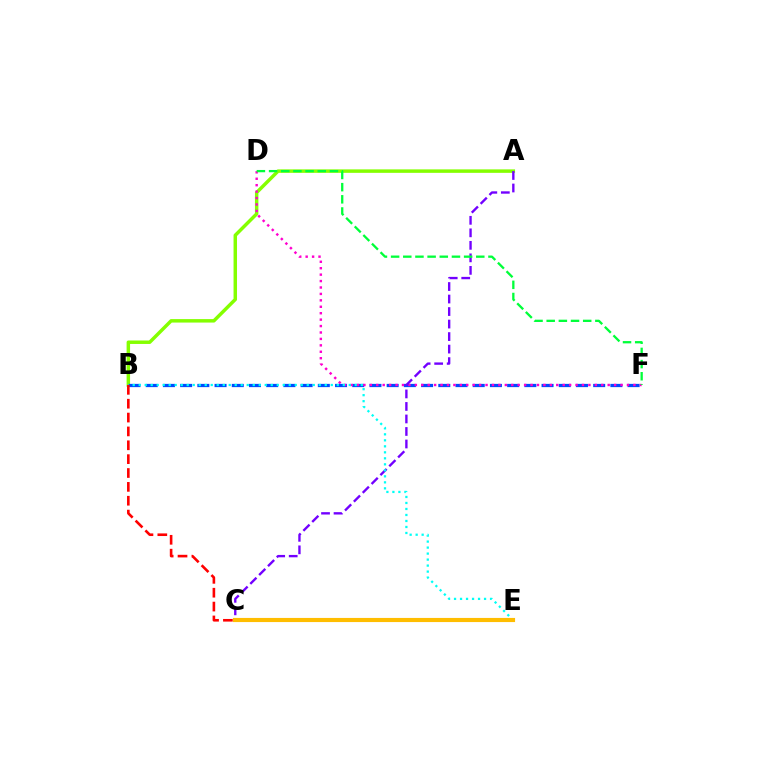{('A', 'B'): [{'color': '#84ff00', 'line_style': 'solid', 'thickness': 2.5}], ('B', 'F'): [{'color': '#004bff', 'line_style': 'dashed', 'thickness': 2.34}], ('D', 'F'): [{'color': '#ff00cf', 'line_style': 'dotted', 'thickness': 1.75}, {'color': '#00ff39', 'line_style': 'dashed', 'thickness': 1.65}], ('A', 'C'): [{'color': '#7200ff', 'line_style': 'dashed', 'thickness': 1.7}], ('B', 'E'): [{'color': '#00fff6', 'line_style': 'dotted', 'thickness': 1.63}], ('B', 'C'): [{'color': '#ff0000', 'line_style': 'dashed', 'thickness': 1.88}], ('C', 'E'): [{'color': '#ffbd00', 'line_style': 'solid', 'thickness': 2.98}]}